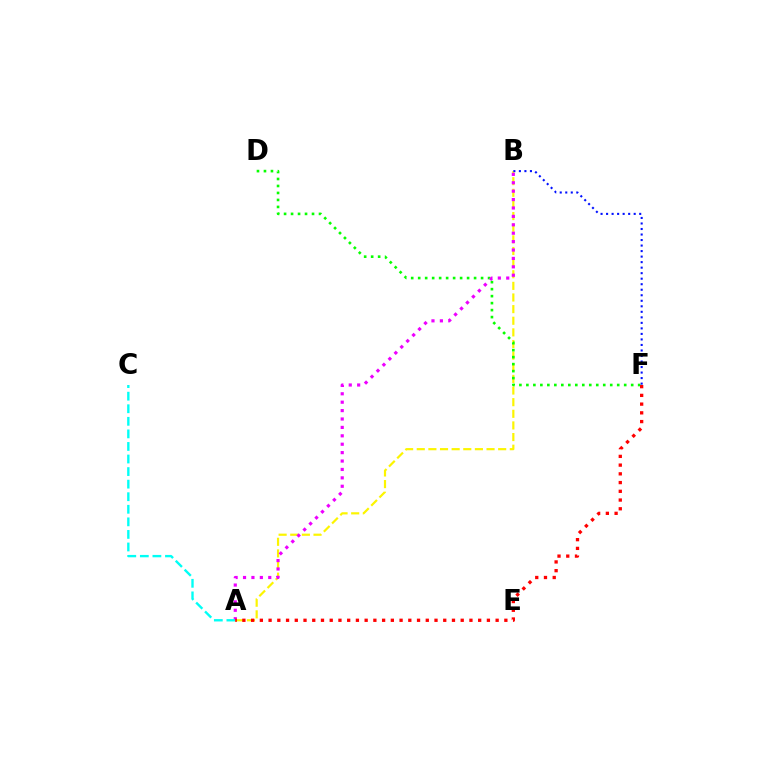{('A', 'B'): [{'color': '#fcf500', 'line_style': 'dashed', 'thickness': 1.58}, {'color': '#ee00ff', 'line_style': 'dotted', 'thickness': 2.28}], ('D', 'F'): [{'color': '#08ff00', 'line_style': 'dotted', 'thickness': 1.9}], ('B', 'F'): [{'color': '#0010ff', 'line_style': 'dotted', 'thickness': 1.5}], ('A', 'C'): [{'color': '#00fff6', 'line_style': 'dashed', 'thickness': 1.71}], ('A', 'F'): [{'color': '#ff0000', 'line_style': 'dotted', 'thickness': 2.37}]}